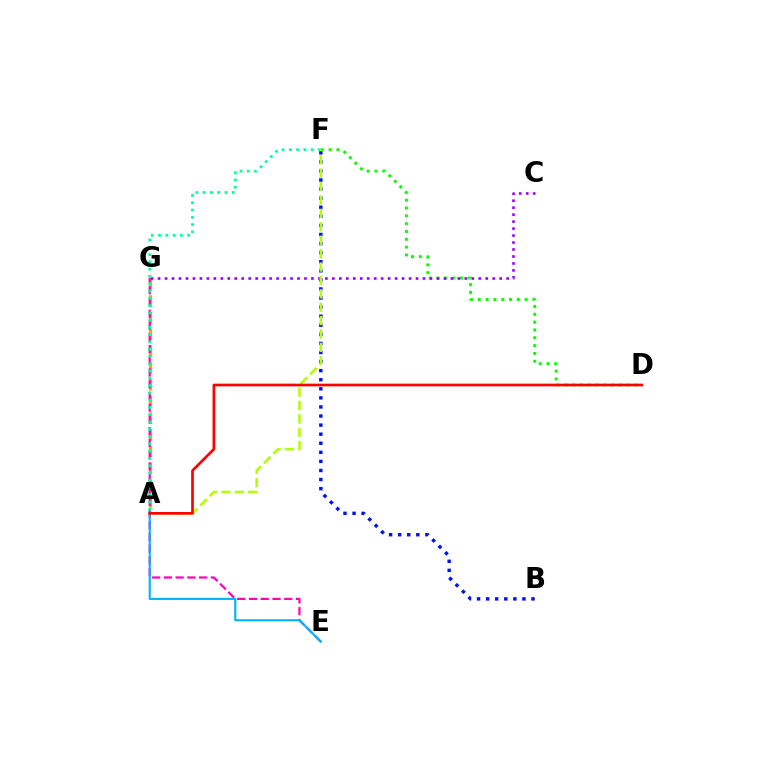{('A', 'G'): [{'color': '#ffa500', 'line_style': 'dashed', 'thickness': 2.27}], ('E', 'G'): [{'color': '#ff00bd', 'line_style': 'dashed', 'thickness': 1.6}], ('B', 'F'): [{'color': '#0010ff', 'line_style': 'dotted', 'thickness': 2.47}], ('D', 'F'): [{'color': '#08ff00', 'line_style': 'dotted', 'thickness': 2.13}], ('C', 'G'): [{'color': '#9b00ff', 'line_style': 'dotted', 'thickness': 1.89}], ('A', 'F'): [{'color': '#00ff9d', 'line_style': 'dotted', 'thickness': 1.98}, {'color': '#b3ff00', 'line_style': 'dashed', 'thickness': 1.82}], ('A', 'E'): [{'color': '#00b5ff', 'line_style': 'solid', 'thickness': 1.54}], ('A', 'D'): [{'color': '#ff0000', 'line_style': 'solid', 'thickness': 1.93}]}